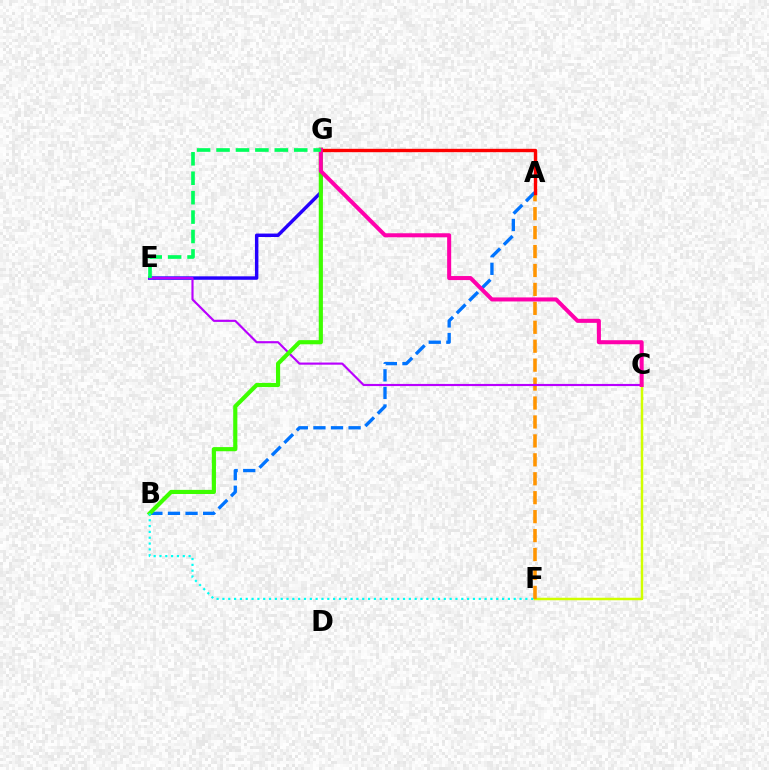{('E', 'G'): [{'color': '#2500ff', 'line_style': 'solid', 'thickness': 2.48}, {'color': '#00ff5c', 'line_style': 'dashed', 'thickness': 2.64}], ('C', 'F'): [{'color': '#d1ff00', 'line_style': 'solid', 'thickness': 1.79}], ('A', 'F'): [{'color': '#ff9400', 'line_style': 'dashed', 'thickness': 2.57}], ('C', 'E'): [{'color': '#b900ff', 'line_style': 'solid', 'thickness': 1.55}], ('A', 'B'): [{'color': '#0074ff', 'line_style': 'dashed', 'thickness': 2.39}], ('B', 'G'): [{'color': '#3dff00', 'line_style': 'solid', 'thickness': 2.98}], ('A', 'G'): [{'color': '#ff0000', 'line_style': 'solid', 'thickness': 2.43}], ('C', 'G'): [{'color': '#ff00ac', 'line_style': 'solid', 'thickness': 2.91}], ('B', 'F'): [{'color': '#00fff6', 'line_style': 'dotted', 'thickness': 1.58}]}